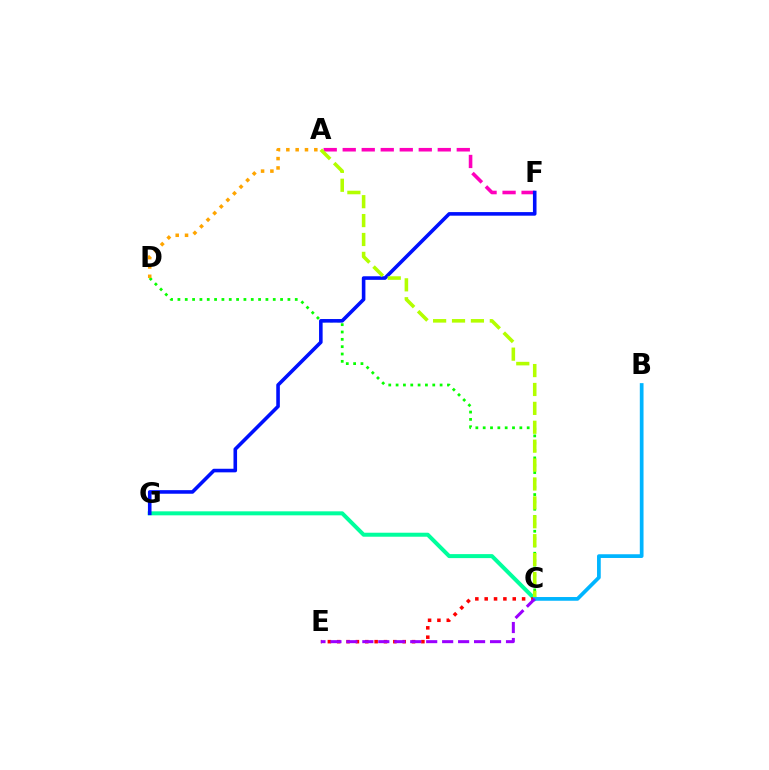{('C', 'D'): [{'color': '#08ff00', 'line_style': 'dotted', 'thickness': 1.99}], ('C', 'G'): [{'color': '#00ff9d', 'line_style': 'solid', 'thickness': 2.88}], ('A', 'F'): [{'color': '#ff00bd', 'line_style': 'dashed', 'thickness': 2.58}], ('F', 'G'): [{'color': '#0010ff', 'line_style': 'solid', 'thickness': 2.58}], ('C', 'E'): [{'color': '#ff0000', 'line_style': 'dotted', 'thickness': 2.54}, {'color': '#9b00ff', 'line_style': 'dashed', 'thickness': 2.17}], ('A', 'C'): [{'color': '#b3ff00', 'line_style': 'dashed', 'thickness': 2.57}], ('B', 'C'): [{'color': '#00b5ff', 'line_style': 'solid', 'thickness': 2.68}], ('A', 'D'): [{'color': '#ffa500', 'line_style': 'dotted', 'thickness': 2.53}]}